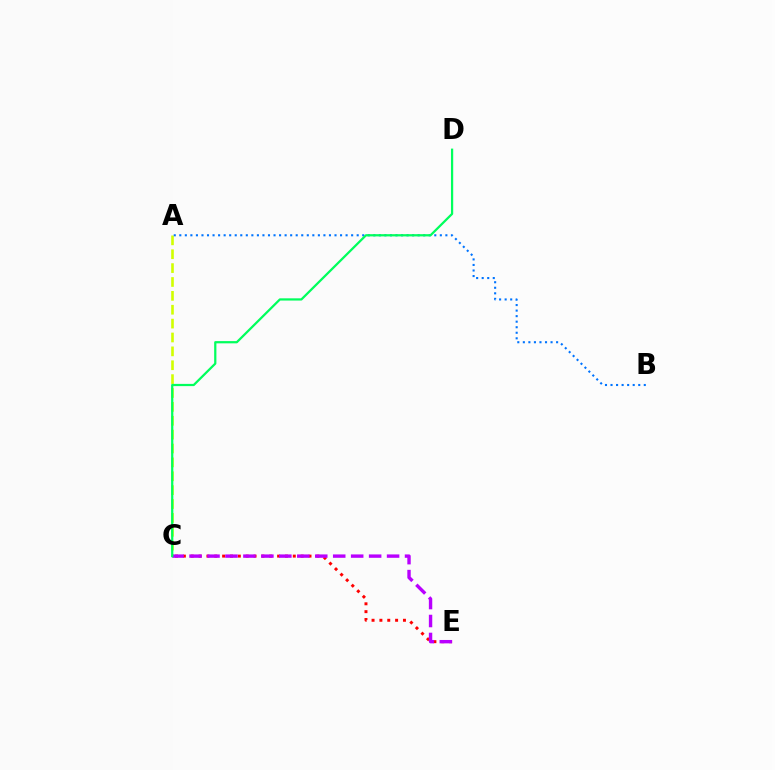{('A', 'C'): [{'color': '#d1ff00', 'line_style': 'dashed', 'thickness': 1.89}], ('A', 'B'): [{'color': '#0074ff', 'line_style': 'dotted', 'thickness': 1.51}], ('C', 'E'): [{'color': '#ff0000', 'line_style': 'dotted', 'thickness': 2.13}, {'color': '#b900ff', 'line_style': 'dashed', 'thickness': 2.44}], ('C', 'D'): [{'color': '#00ff5c', 'line_style': 'solid', 'thickness': 1.61}]}